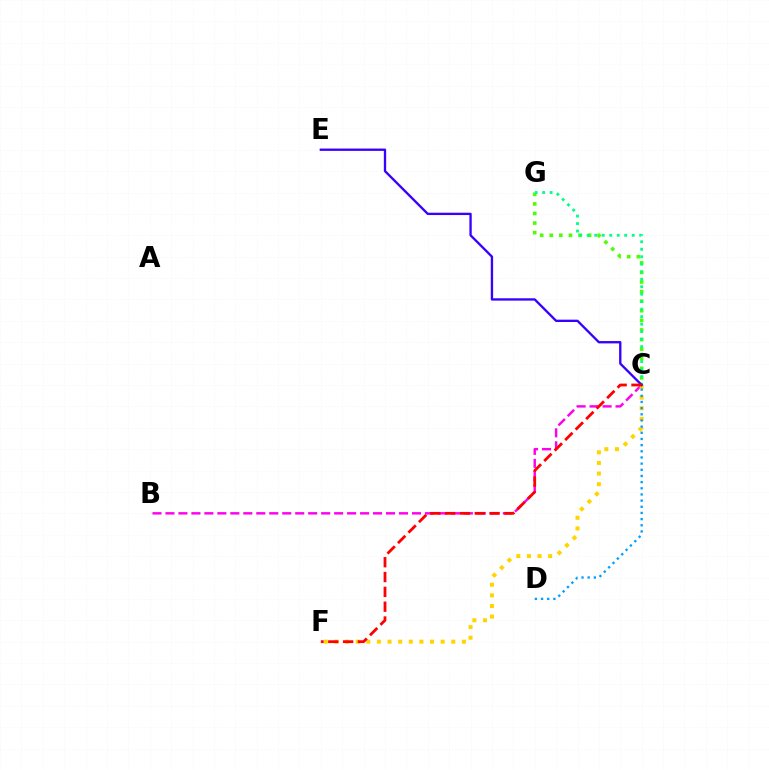{('B', 'C'): [{'color': '#ff00ed', 'line_style': 'dashed', 'thickness': 1.76}], ('C', 'G'): [{'color': '#4fff00', 'line_style': 'dotted', 'thickness': 2.6}, {'color': '#00ff86', 'line_style': 'dotted', 'thickness': 2.03}], ('C', 'F'): [{'color': '#ffd500', 'line_style': 'dotted', 'thickness': 2.89}, {'color': '#ff0000', 'line_style': 'dashed', 'thickness': 2.01}], ('C', 'E'): [{'color': '#3700ff', 'line_style': 'solid', 'thickness': 1.68}], ('C', 'D'): [{'color': '#009eff', 'line_style': 'dotted', 'thickness': 1.68}]}